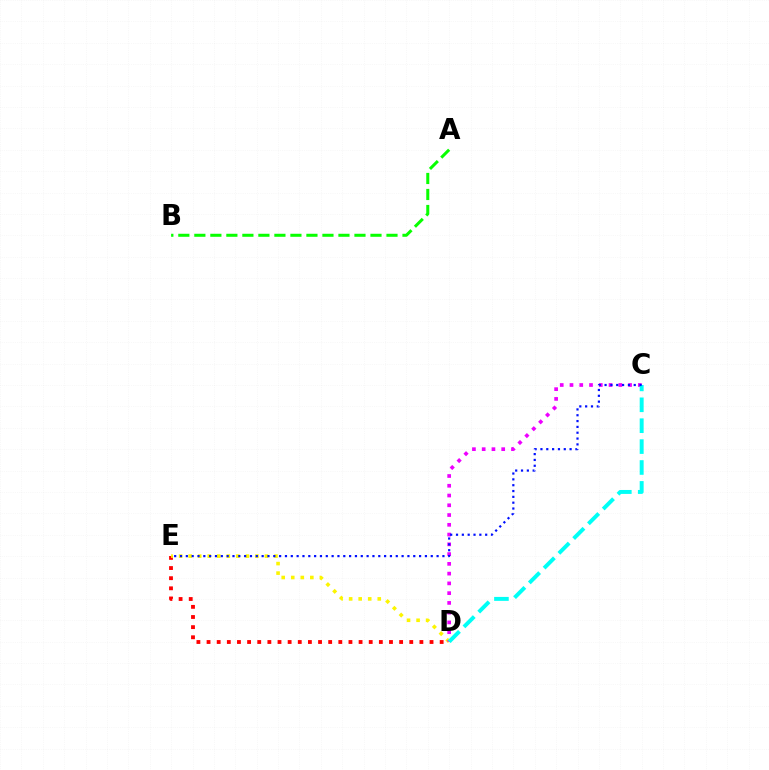{('D', 'E'): [{'color': '#ff0000', 'line_style': 'dotted', 'thickness': 2.75}, {'color': '#fcf500', 'line_style': 'dotted', 'thickness': 2.59}], ('C', 'D'): [{'color': '#ee00ff', 'line_style': 'dotted', 'thickness': 2.65}, {'color': '#00fff6', 'line_style': 'dashed', 'thickness': 2.84}], ('A', 'B'): [{'color': '#08ff00', 'line_style': 'dashed', 'thickness': 2.18}], ('C', 'E'): [{'color': '#0010ff', 'line_style': 'dotted', 'thickness': 1.58}]}